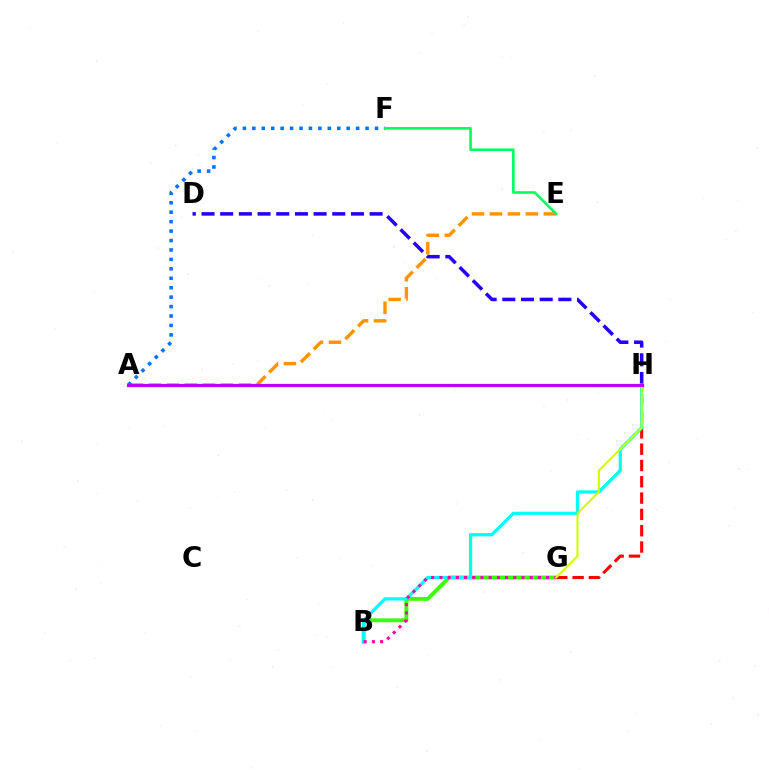{('A', 'E'): [{'color': '#ff9400', 'line_style': 'dashed', 'thickness': 2.44}], ('B', 'G'): [{'color': '#3dff00', 'line_style': 'solid', 'thickness': 2.78}, {'color': '#ff00ac', 'line_style': 'dotted', 'thickness': 2.23}], ('D', 'H'): [{'color': '#2500ff', 'line_style': 'dashed', 'thickness': 2.54}], ('A', 'F'): [{'color': '#0074ff', 'line_style': 'dotted', 'thickness': 2.56}], ('G', 'H'): [{'color': '#ff0000', 'line_style': 'dashed', 'thickness': 2.22}, {'color': '#d1ff00', 'line_style': 'solid', 'thickness': 1.54}], ('B', 'H'): [{'color': '#00fff6', 'line_style': 'solid', 'thickness': 2.32}], ('E', 'F'): [{'color': '#00ff5c', 'line_style': 'solid', 'thickness': 1.86}], ('A', 'H'): [{'color': '#b900ff', 'line_style': 'solid', 'thickness': 2.31}]}